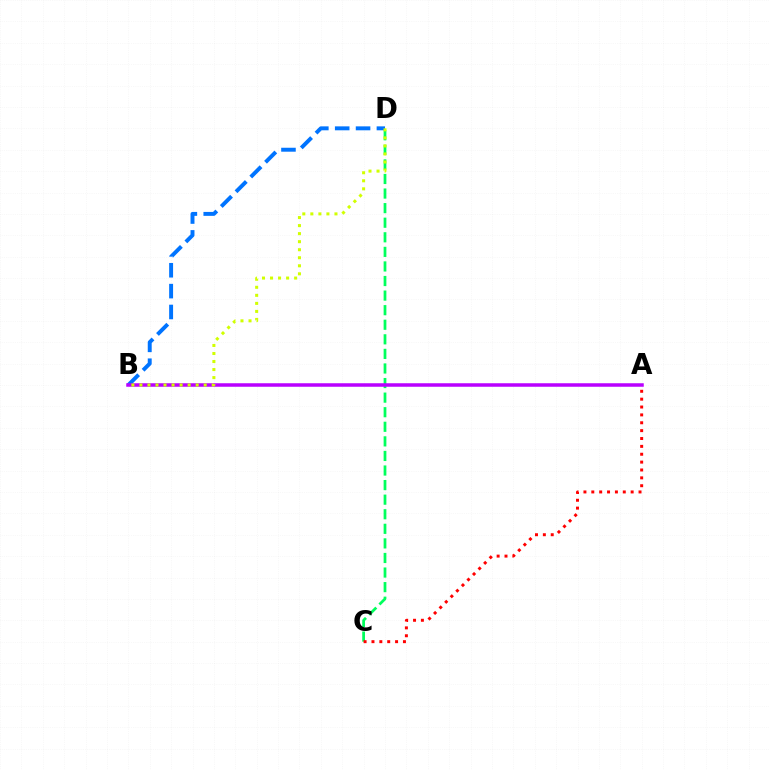{('C', 'D'): [{'color': '#00ff5c', 'line_style': 'dashed', 'thickness': 1.98}], ('B', 'D'): [{'color': '#0074ff', 'line_style': 'dashed', 'thickness': 2.83}, {'color': '#d1ff00', 'line_style': 'dotted', 'thickness': 2.18}], ('A', 'C'): [{'color': '#ff0000', 'line_style': 'dotted', 'thickness': 2.14}], ('A', 'B'): [{'color': '#b900ff', 'line_style': 'solid', 'thickness': 2.53}]}